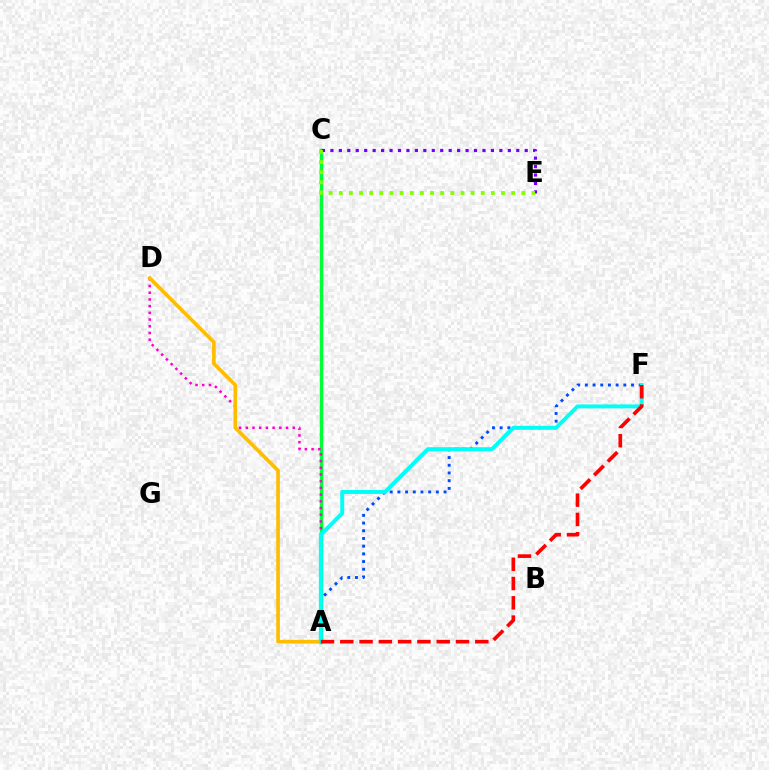{('A', 'C'): [{'color': '#00ff39', 'line_style': 'solid', 'thickness': 2.48}], ('A', 'D'): [{'color': '#ff00cf', 'line_style': 'dotted', 'thickness': 1.82}, {'color': '#ffbd00', 'line_style': 'solid', 'thickness': 2.64}], ('A', 'F'): [{'color': '#004bff', 'line_style': 'dotted', 'thickness': 2.09}, {'color': '#00fff6', 'line_style': 'solid', 'thickness': 2.83}, {'color': '#ff0000', 'line_style': 'dashed', 'thickness': 2.62}], ('C', 'E'): [{'color': '#7200ff', 'line_style': 'dotted', 'thickness': 2.3}, {'color': '#84ff00', 'line_style': 'dotted', 'thickness': 2.76}]}